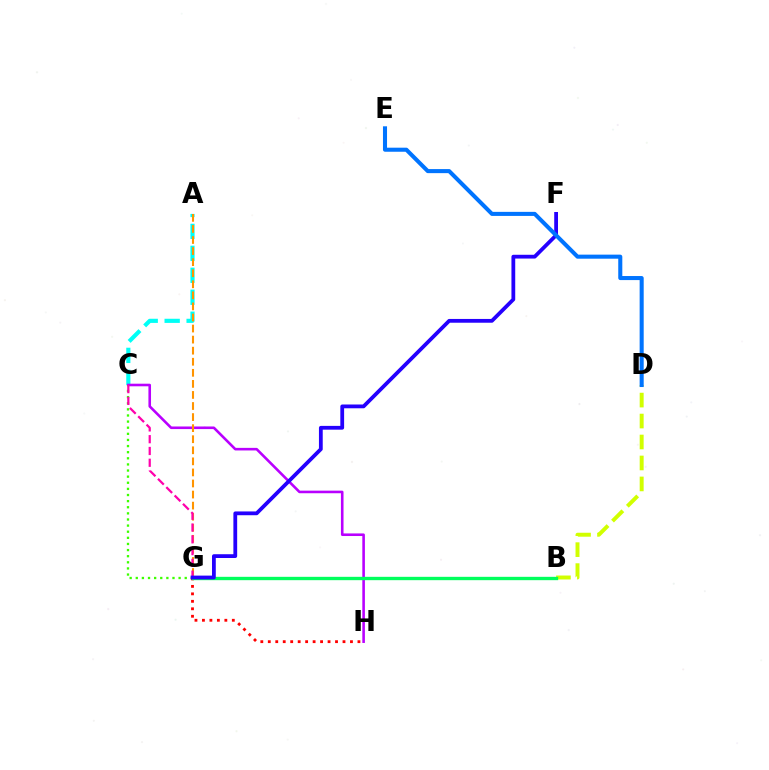{('A', 'C'): [{'color': '#00fff6', 'line_style': 'dashed', 'thickness': 2.98}], ('C', 'H'): [{'color': '#b900ff', 'line_style': 'solid', 'thickness': 1.87}], ('C', 'G'): [{'color': '#3dff00', 'line_style': 'dotted', 'thickness': 1.66}, {'color': '#ff00ac', 'line_style': 'dashed', 'thickness': 1.6}], ('A', 'G'): [{'color': '#ff9400', 'line_style': 'dashed', 'thickness': 1.5}], ('G', 'H'): [{'color': '#ff0000', 'line_style': 'dotted', 'thickness': 2.03}], ('B', 'D'): [{'color': '#d1ff00', 'line_style': 'dashed', 'thickness': 2.85}], ('B', 'G'): [{'color': '#00ff5c', 'line_style': 'solid', 'thickness': 2.41}], ('F', 'G'): [{'color': '#2500ff', 'line_style': 'solid', 'thickness': 2.72}], ('D', 'E'): [{'color': '#0074ff', 'line_style': 'solid', 'thickness': 2.92}]}